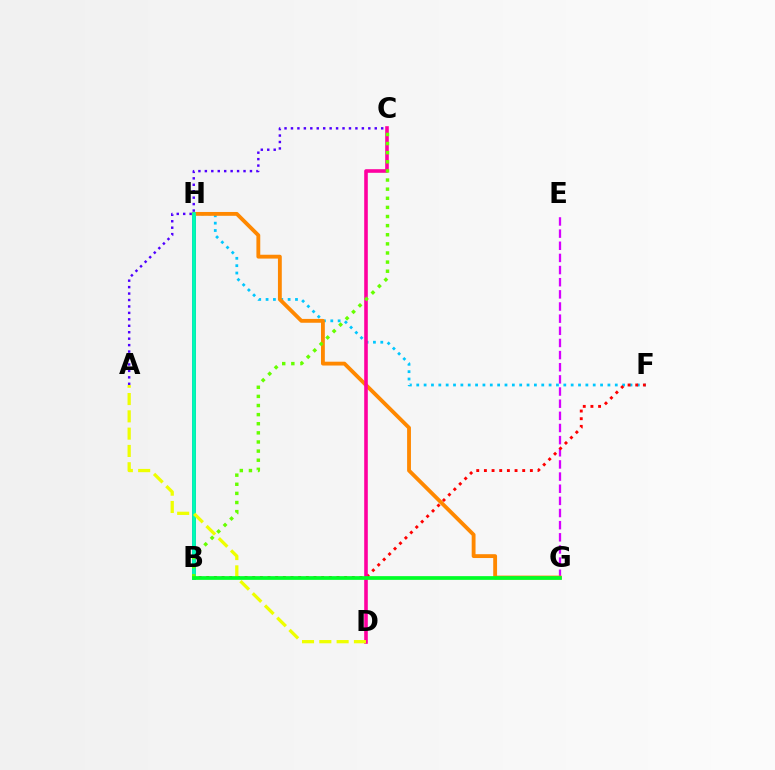{('F', 'H'): [{'color': '#00c7ff', 'line_style': 'dotted', 'thickness': 2.0}], ('E', 'G'): [{'color': '#d600ff', 'line_style': 'dashed', 'thickness': 1.65}], ('B', 'H'): [{'color': '#003fff', 'line_style': 'solid', 'thickness': 2.57}, {'color': '#00ffaf', 'line_style': 'solid', 'thickness': 2.63}], ('G', 'H'): [{'color': '#ff8800', 'line_style': 'solid', 'thickness': 2.77}], ('A', 'C'): [{'color': '#4f00ff', 'line_style': 'dotted', 'thickness': 1.75}], ('B', 'F'): [{'color': '#ff0000', 'line_style': 'dotted', 'thickness': 2.08}], ('C', 'D'): [{'color': '#ff00a0', 'line_style': 'solid', 'thickness': 2.59}], ('B', 'C'): [{'color': '#66ff00', 'line_style': 'dotted', 'thickness': 2.48}], ('A', 'D'): [{'color': '#eeff00', 'line_style': 'dashed', 'thickness': 2.35}], ('B', 'G'): [{'color': '#00ff27', 'line_style': 'solid', 'thickness': 2.68}]}